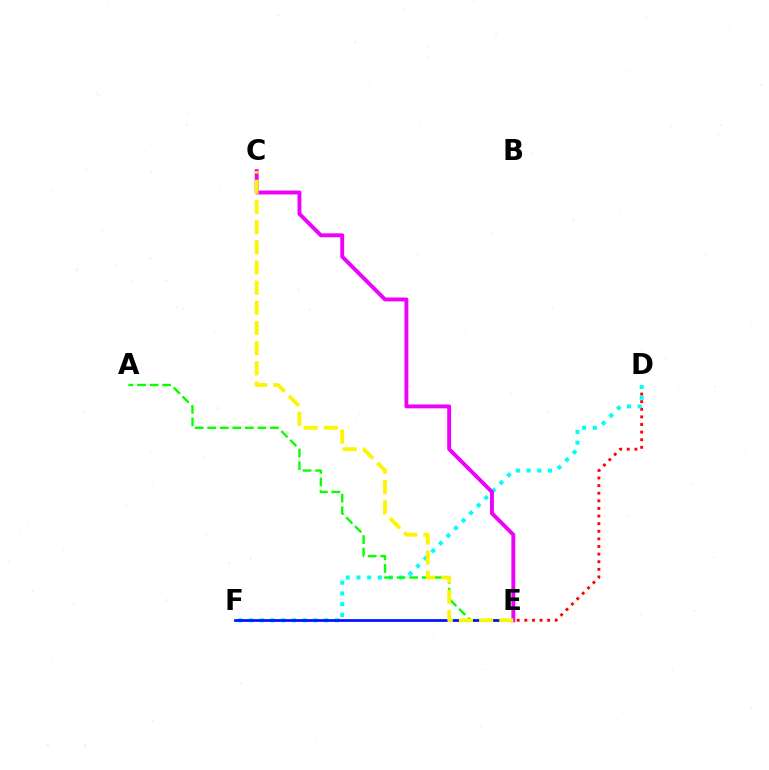{('D', 'E'): [{'color': '#ff0000', 'line_style': 'dotted', 'thickness': 2.07}], ('D', 'F'): [{'color': '#00fff6', 'line_style': 'dotted', 'thickness': 2.91}], ('A', 'E'): [{'color': '#08ff00', 'line_style': 'dashed', 'thickness': 1.71}], ('E', 'F'): [{'color': '#0010ff', 'line_style': 'solid', 'thickness': 1.95}], ('C', 'E'): [{'color': '#ee00ff', 'line_style': 'solid', 'thickness': 2.8}, {'color': '#fcf500', 'line_style': 'dashed', 'thickness': 2.74}]}